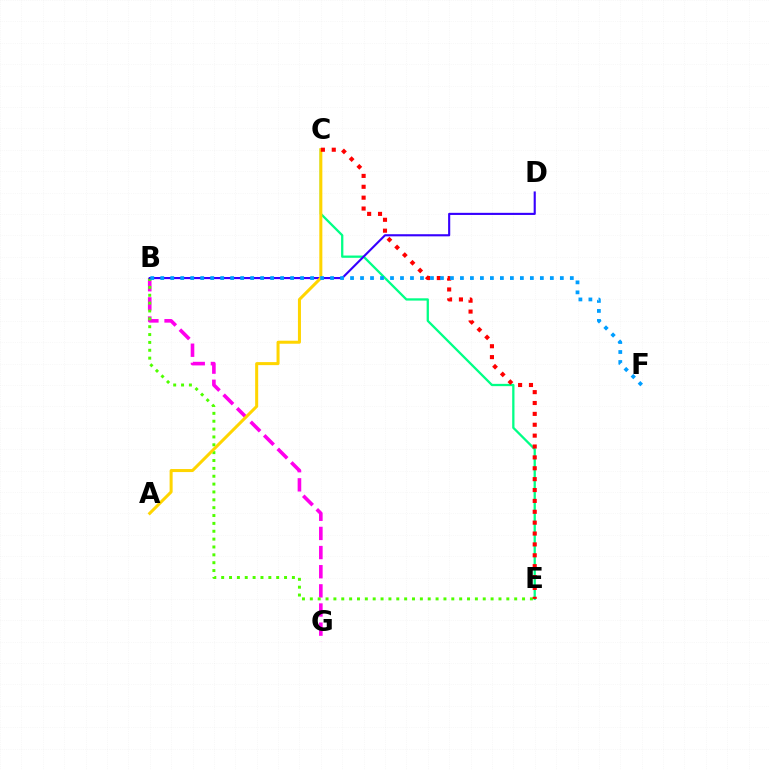{('C', 'E'): [{'color': '#00ff86', 'line_style': 'solid', 'thickness': 1.65}, {'color': '#ff0000', 'line_style': 'dotted', 'thickness': 2.96}], ('B', 'G'): [{'color': '#ff00ed', 'line_style': 'dashed', 'thickness': 2.6}], ('B', 'E'): [{'color': '#4fff00', 'line_style': 'dotted', 'thickness': 2.14}], ('B', 'D'): [{'color': '#3700ff', 'line_style': 'solid', 'thickness': 1.53}], ('A', 'C'): [{'color': '#ffd500', 'line_style': 'solid', 'thickness': 2.18}], ('B', 'F'): [{'color': '#009eff', 'line_style': 'dotted', 'thickness': 2.71}]}